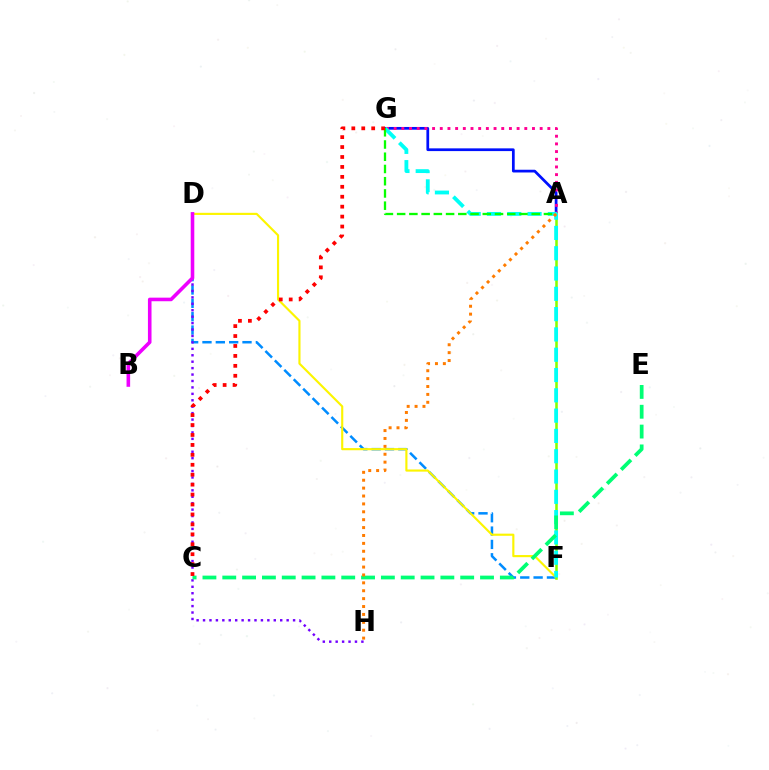{('D', 'F'): [{'color': '#008cff', 'line_style': 'dashed', 'thickness': 1.81}, {'color': '#fcf500', 'line_style': 'solid', 'thickness': 1.54}], ('A', 'G'): [{'color': '#0010ff', 'line_style': 'solid', 'thickness': 1.97}, {'color': '#ff0094', 'line_style': 'dotted', 'thickness': 2.09}, {'color': '#08ff00', 'line_style': 'dashed', 'thickness': 1.66}], ('D', 'H'): [{'color': '#7200ff', 'line_style': 'dotted', 'thickness': 1.75}], ('A', 'F'): [{'color': '#84ff00', 'line_style': 'solid', 'thickness': 1.84}], ('F', 'G'): [{'color': '#00fff6', 'line_style': 'dashed', 'thickness': 2.76}], ('C', 'E'): [{'color': '#00ff74', 'line_style': 'dashed', 'thickness': 2.69}], ('A', 'H'): [{'color': '#ff7c00', 'line_style': 'dotted', 'thickness': 2.14}], ('C', 'G'): [{'color': '#ff0000', 'line_style': 'dotted', 'thickness': 2.7}], ('B', 'D'): [{'color': '#ee00ff', 'line_style': 'solid', 'thickness': 2.58}]}